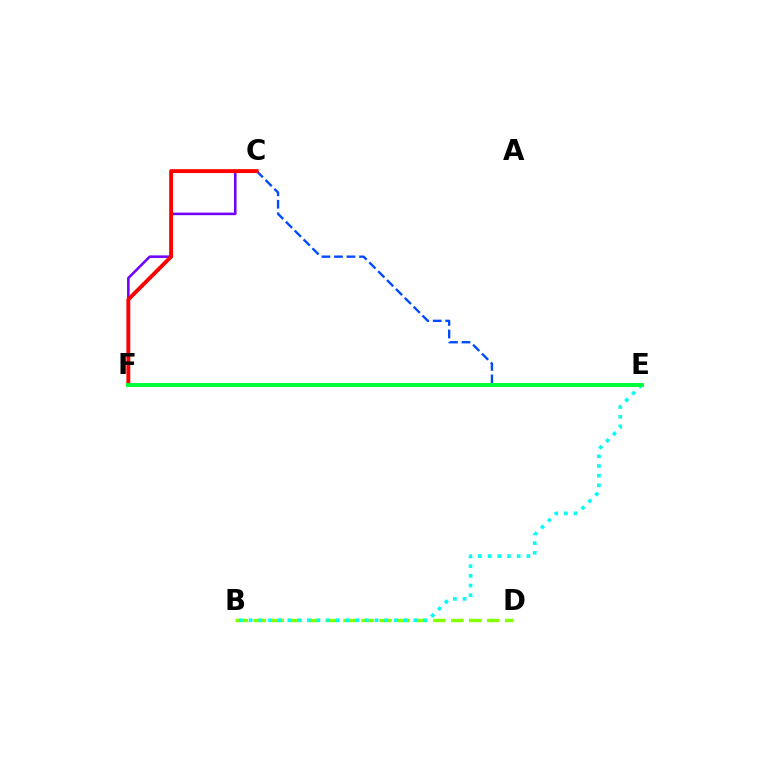{('E', 'F'): [{'color': '#ffbd00', 'line_style': 'dotted', 'thickness': 1.99}, {'color': '#ff00cf', 'line_style': 'dotted', 'thickness': 2.05}, {'color': '#00ff39', 'line_style': 'solid', 'thickness': 2.84}], ('C', 'F'): [{'color': '#7200ff', 'line_style': 'solid', 'thickness': 1.84}, {'color': '#ff0000', 'line_style': 'solid', 'thickness': 2.79}], ('C', 'E'): [{'color': '#004bff', 'line_style': 'dashed', 'thickness': 1.7}], ('B', 'D'): [{'color': '#84ff00', 'line_style': 'dashed', 'thickness': 2.44}], ('B', 'E'): [{'color': '#00fff6', 'line_style': 'dotted', 'thickness': 2.63}]}